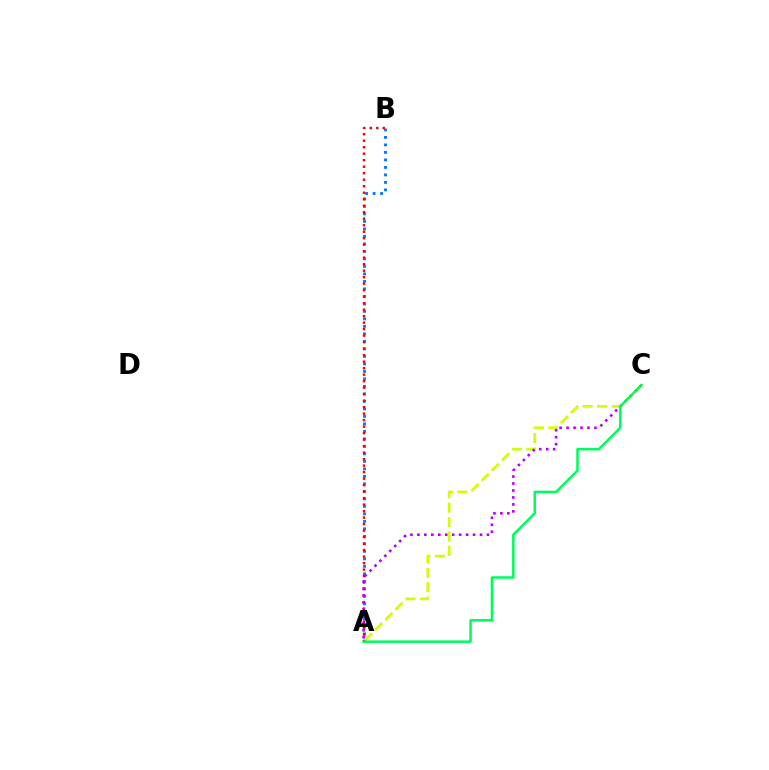{('A', 'B'): [{'color': '#0074ff', 'line_style': 'dotted', 'thickness': 2.04}, {'color': '#ff0000', 'line_style': 'dotted', 'thickness': 1.77}], ('A', 'C'): [{'color': '#d1ff00', 'line_style': 'dashed', 'thickness': 1.96}, {'color': '#b900ff', 'line_style': 'dotted', 'thickness': 1.89}, {'color': '#00ff5c', 'line_style': 'solid', 'thickness': 1.83}]}